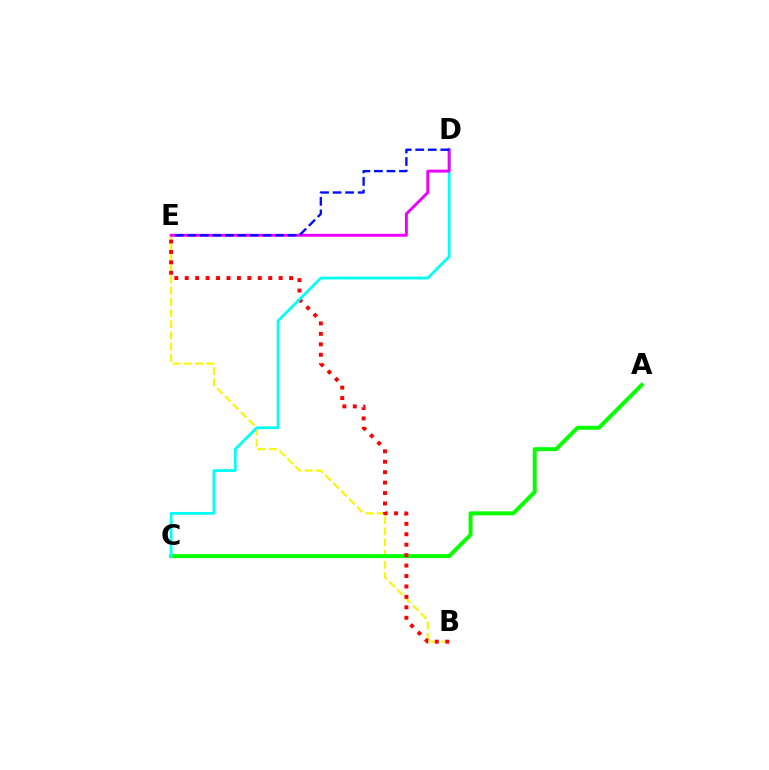{('B', 'E'): [{'color': '#fcf500', 'line_style': 'dashed', 'thickness': 1.52}, {'color': '#ff0000', 'line_style': 'dotted', 'thickness': 2.84}], ('A', 'C'): [{'color': '#08ff00', 'line_style': 'solid', 'thickness': 2.86}], ('C', 'D'): [{'color': '#00fff6', 'line_style': 'solid', 'thickness': 1.99}], ('D', 'E'): [{'color': '#ee00ff', 'line_style': 'solid', 'thickness': 2.09}, {'color': '#0010ff', 'line_style': 'dashed', 'thickness': 1.7}]}